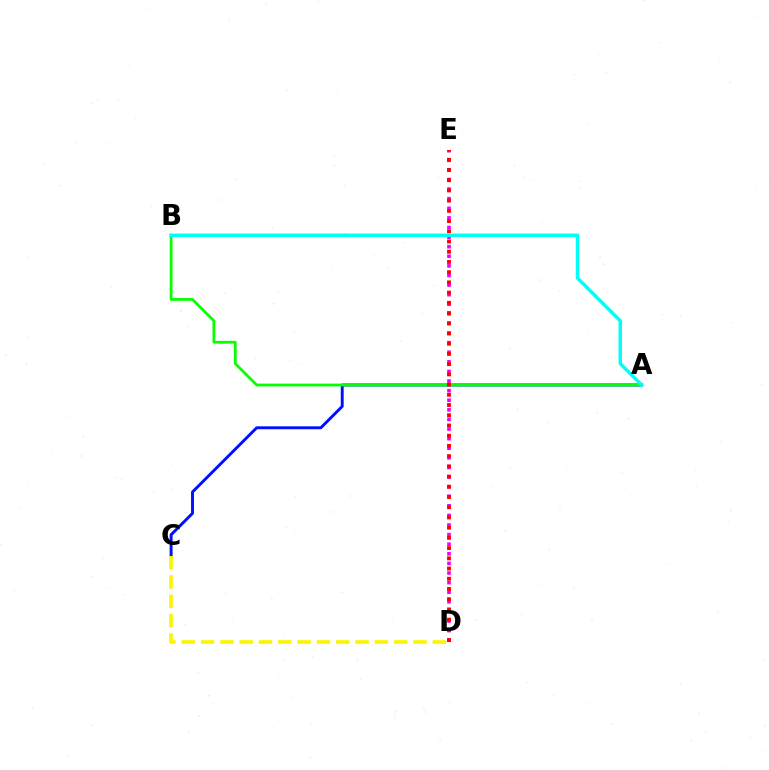{('A', 'C'): [{'color': '#0010ff', 'line_style': 'solid', 'thickness': 2.1}], ('A', 'B'): [{'color': '#08ff00', 'line_style': 'solid', 'thickness': 1.99}, {'color': '#00fff6', 'line_style': 'solid', 'thickness': 2.49}], ('D', 'E'): [{'color': '#ee00ff', 'line_style': 'dotted', 'thickness': 2.61}, {'color': '#ff0000', 'line_style': 'dotted', 'thickness': 2.78}], ('C', 'D'): [{'color': '#fcf500', 'line_style': 'dashed', 'thickness': 2.62}]}